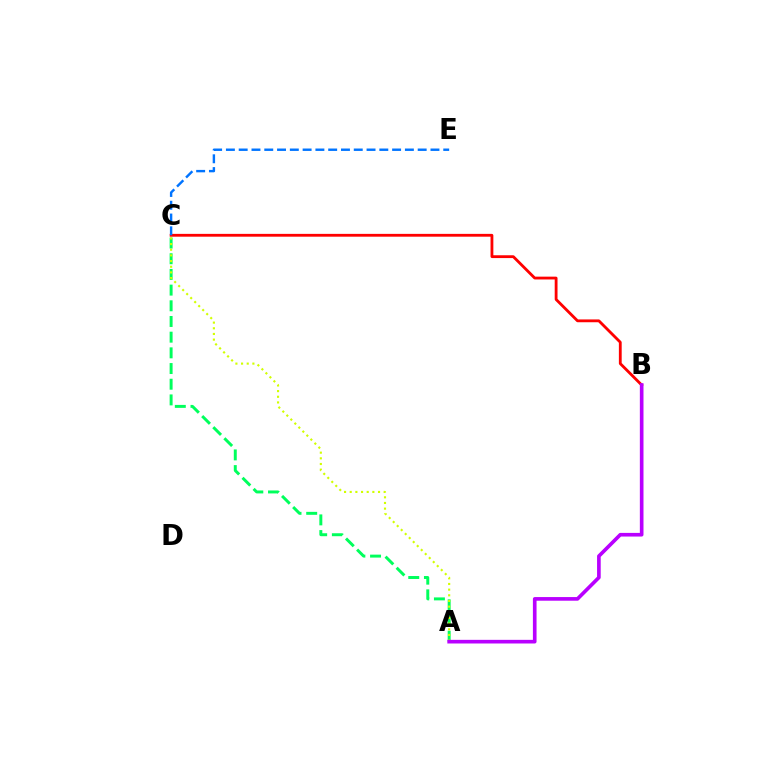{('B', 'C'): [{'color': '#ff0000', 'line_style': 'solid', 'thickness': 2.03}], ('A', 'C'): [{'color': '#00ff5c', 'line_style': 'dashed', 'thickness': 2.13}, {'color': '#d1ff00', 'line_style': 'dotted', 'thickness': 1.54}], ('C', 'E'): [{'color': '#0074ff', 'line_style': 'dashed', 'thickness': 1.74}], ('A', 'B'): [{'color': '#b900ff', 'line_style': 'solid', 'thickness': 2.63}]}